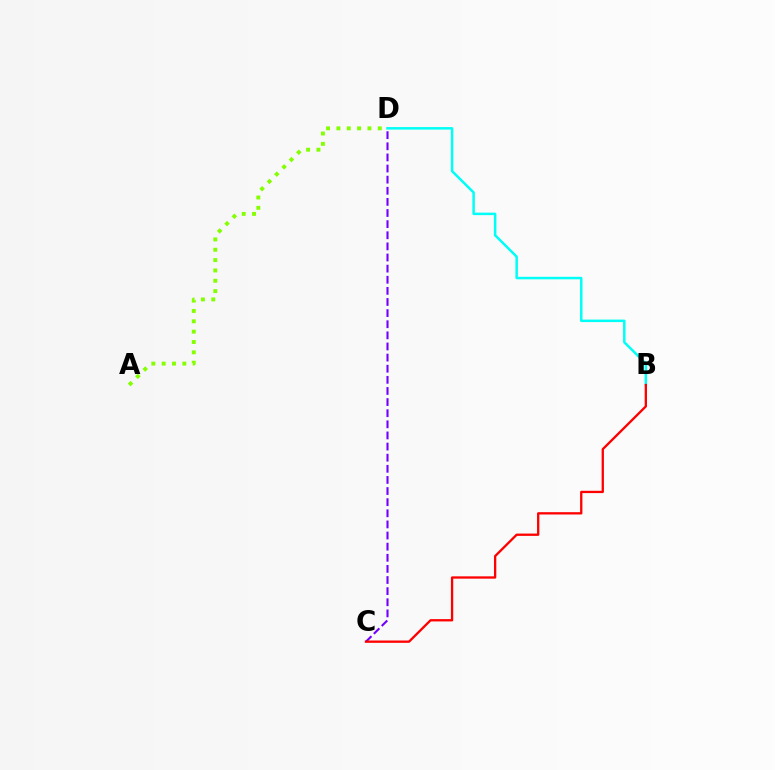{('C', 'D'): [{'color': '#7200ff', 'line_style': 'dashed', 'thickness': 1.51}], ('A', 'D'): [{'color': '#84ff00', 'line_style': 'dotted', 'thickness': 2.81}], ('B', 'D'): [{'color': '#00fff6', 'line_style': 'solid', 'thickness': 1.8}], ('B', 'C'): [{'color': '#ff0000', 'line_style': 'solid', 'thickness': 1.66}]}